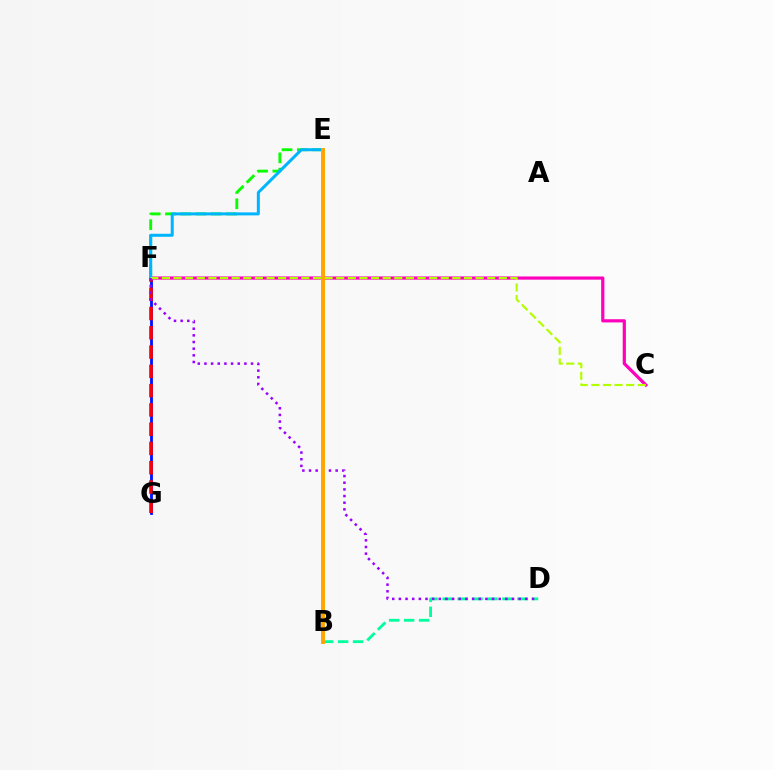{('E', 'F'): [{'color': '#08ff00', 'line_style': 'dashed', 'thickness': 2.08}, {'color': '#00b5ff', 'line_style': 'solid', 'thickness': 2.16}], ('F', 'G'): [{'color': '#0010ff', 'line_style': 'solid', 'thickness': 2.02}, {'color': '#ff0000', 'line_style': 'dashed', 'thickness': 2.62}], ('B', 'D'): [{'color': '#00ff9d', 'line_style': 'dashed', 'thickness': 2.03}], ('C', 'F'): [{'color': '#ff00bd', 'line_style': 'solid', 'thickness': 2.3}, {'color': '#b3ff00', 'line_style': 'dashed', 'thickness': 1.58}], ('D', 'F'): [{'color': '#9b00ff', 'line_style': 'dotted', 'thickness': 1.81}], ('B', 'E'): [{'color': '#ffa500', 'line_style': 'solid', 'thickness': 2.84}]}